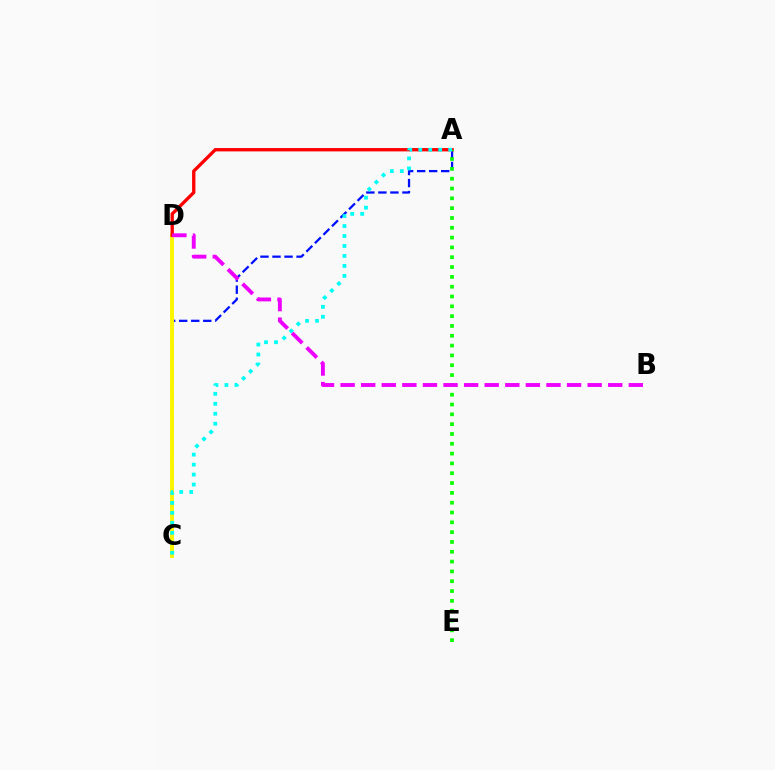{('A', 'C'): [{'color': '#0010ff', 'line_style': 'dashed', 'thickness': 1.63}, {'color': '#00fff6', 'line_style': 'dotted', 'thickness': 2.71}], ('C', 'D'): [{'color': '#fcf500', 'line_style': 'solid', 'thickness': 2.83}], ('A', 'D'): [{'color': '#ff0000', 'line_style': 'solid', 'thickness': 2.4}], ('A', 'E'): [{'color': '#08ff00', 'line_style': 'dotted', 'thickness': 2.67}], ('B', 'D'): [{'color': '#ee00ff', 'line_style': 'dashed', 'thickness': 2.8}]}